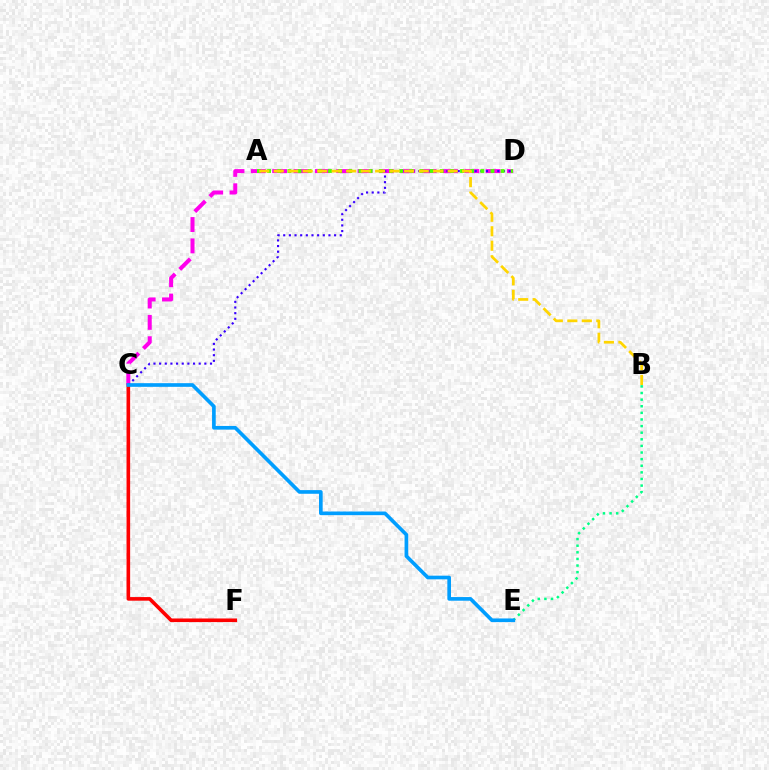{('C', 'F'): [{'color': '#ff0000', 'line_style': 'solid', 'thickness': 2.6}], ('C', 'D'): [{'color': '#ff00ed', 'line_style': 'dashed', 'thickness': 2.9}, {'color': '#3700ff', 'line_style': 'dotted', 'thickness': 1.54}], ('A', 'D'): [{'color': '#4fff00', 'line_style': 'dotted', 'thickness': 2.76}], ('A', 'B'): [{'color': '#ffd500', 'line_style': 'dashed', 'thickness': 1.97}], ('B', 'E'): [{'color': '#00ff86', 'line_style': 'dotted', 'thickness': 1.8}], ('C', 'E'): [{'color': '#009eff', 'line_style': 'solid', 'thickness': 2.63}]}